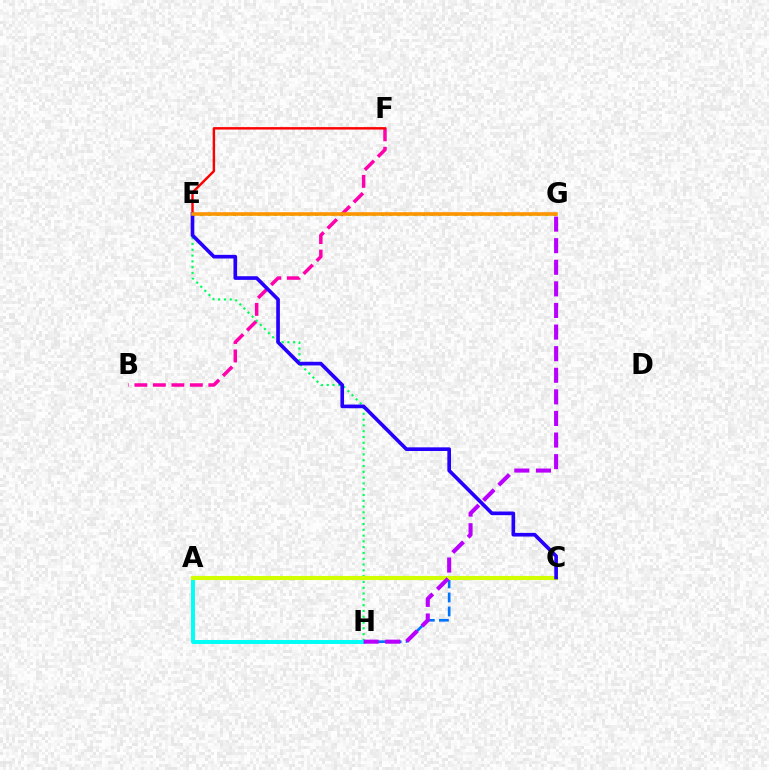{('E', 'G'): [{'color': '#3dff00', 'line_style': 'dotted', 'thickness': 2.23}, {'color': '#ff9400', 'line_style': 'solid', 'thickness': 2.58}], ('B', 'F'): [{'color': '#ff00ac', 'line_style': 'dashed', 'thickness': 2.51}], ('C', 'H'): [{'color': '#0074ff', 'line_style': 'dashed', 'thickness': 1.91}], ('E', 'H'): [{'color': '#00ff5c', 'line_style': 'dotted', 'thickness': 1.58}], ('E', 'F'): [{'color': '#ff0000', 'line_style': 'solid', 'thickness': 1.76}], ('A', 'H'): [{'color': '#00fff6', 'line_style': 'solid', 'thickness': 2.84}], ('A', 'C'): [{'color': '#d1ff00', 'line_style': 'solid', 'thickness': 2.95}], ('C', 'E'): [{'color': '#2500ff', 'line_style': 'solid', 'thickness': 2.63}], ('G', 'H'): [{'color': '#b900ff', 'line_style': 'dashed', 'thickness': 2.93}]}